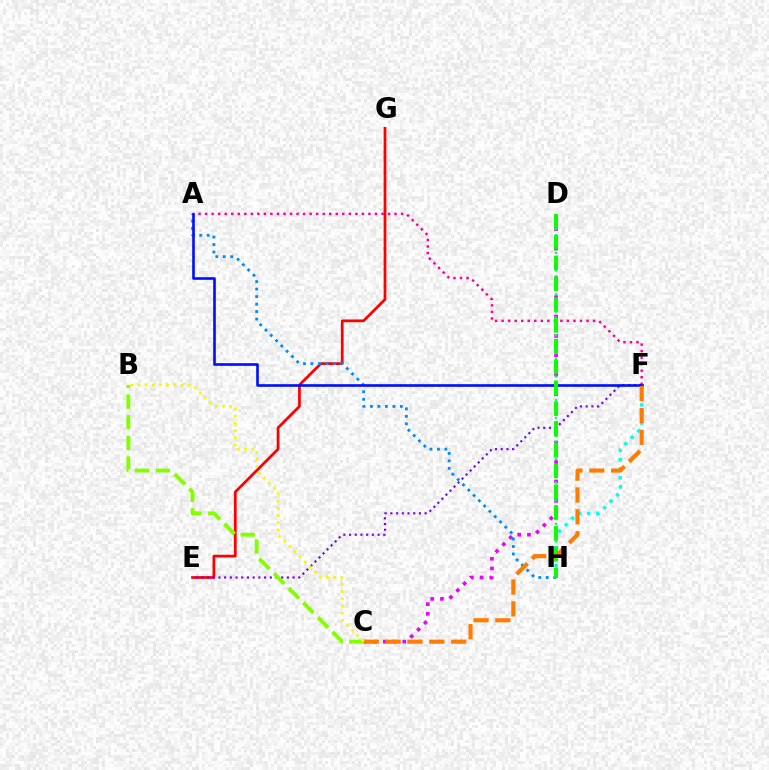{('E', 'G'): [{'color': '#ff0000', 'line_style': 'solid', 'thickness': 1.97}], ('C', 'D'): [{'color': '#ee00ff', 'line_style': 'dotted', 'thickness': 2.64}], ('A', 'F'): [{'color': '#ff0094', 'line_style': 'dotted', 'thickness': 1.78}, {'color': '#0010ff', 'line_style': 'solid', 'thickness': 1.9}], ('A', 'H'): [{'color': '#008cff', 'line_style': 'dotted', 'thickness': 2.03}], ('F', 'H'): [{'color': '#00fff6', 'line_style': 'dotted', 'thickness': 2.47}], ('E', 'F'): [{'color': '#7200ff', 'line_style': 'dotted', 'thickness': 1.55}], ('D', 'H'): [{'color': '#00ff74', 'line_style': 'dotted', 'thickness': 1.6}, {'color': '#08ff00', 'line_style': 'dashed', 'thickness': 2.83}], ('B', 'C'): [{'color': '#84ff00', 'line_style': 'dashed', 'thickness': 2.81}, {'color': '#fcf500', 'line_style': 'dotted', 'thickness': 1.96}], ('C', 'F'): [{'color': '#ff7c00', 'line_style': 'dashed', 'thickness': 2.97}]}